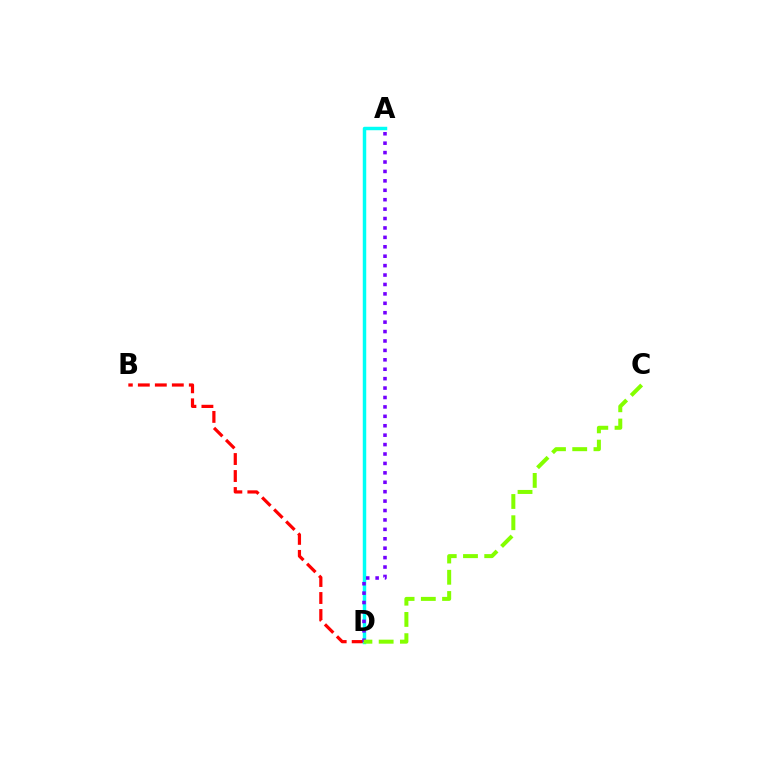{('B', 'D'): [{'color': '#ff0000', 'line_style': 'dashed', 'thickness': 2.31}], ('A', 'D'): [{'color': '#00fff6', 'line_style': 'solid', 'thickness': 2.48}, {'color': '#7200ff', 'line_style': 'dotted', 'thickness': 2.56}], ('C', 'D'): [{'color': '#84ff00', 'line_style': 'dashed', 'thickness': 2.88}]}